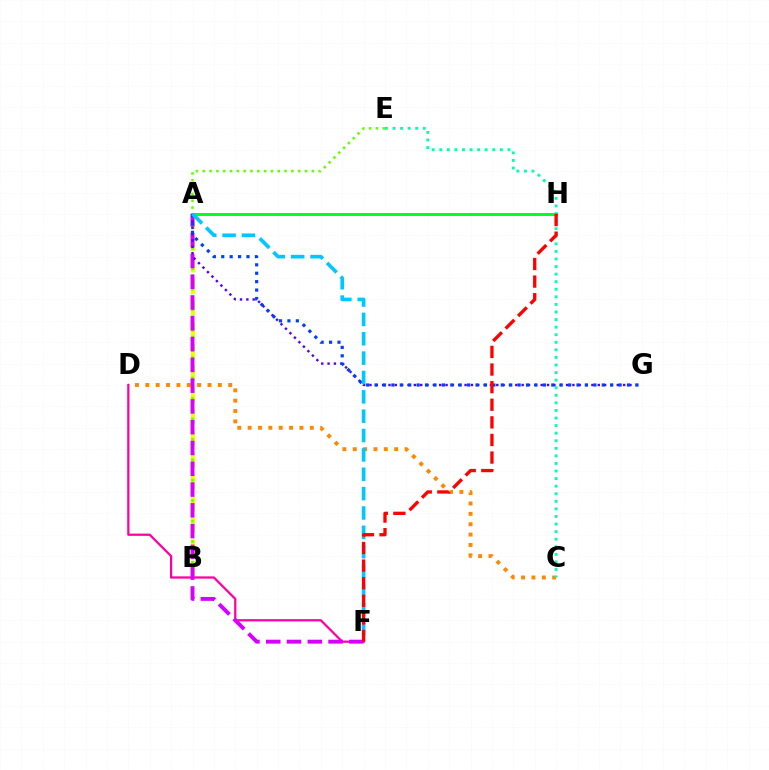{('A', 'B'): [{'color': '#eeff00', 'line_style': 'dashed', 'thickness': 2.95}], ('C', 'D'): [{'color': '#ff8800', 'line_style': 'dotted', 'thickness': 2.82}], ('C', 'E'): [{'color': '#00ffaf', 'line_style': 'dotted', 'thickness': 2.06}], ('B', 'E'): [{'color': '#66ff00', 'line_style': 'dotted', 'thickness': 1.85}], ('D', 'F'): [{'color': '#ff00a0', 'line_style': 'solid', 'thickness': 1.62}], ('A', 'F'): [{'color': '#d600ff', 'line_style': 'dashed', 'thickness': 2.82}, {'color': '#00c7ff', 'line_style': 'dashed', 'thickness': 2.63}], ('A', 'G'): [{'color': '#4f00ff', 'line_style': 'dotted', 'thickness': 1.72}, {'color': '#003fff', 'line_style': 'dotted', 'thickness': 2.29}], ('A', 'H'): [{'color': '#00ff27', 'line_style': 'solid', 'thickness': 2.16}], ('F', 'H'): [{'color': '#ff0000', 'line_style': 'dashed', 'thickness': 2.39}]}